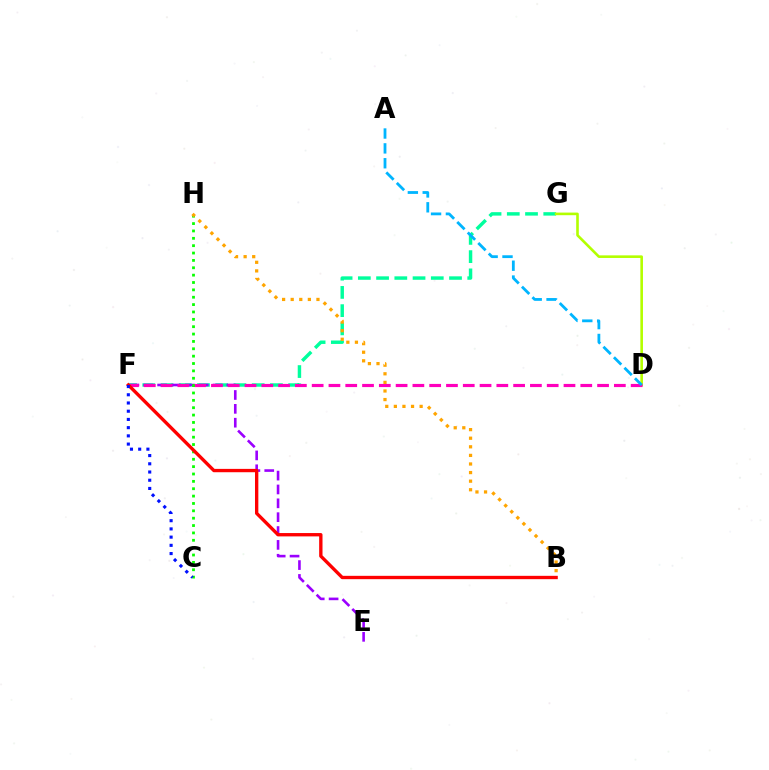{('F', 'G'): [{'color': '#00ff9d', 'line_style': 'dashed', 'thickness': 2.48}], ('E', 'F'): [{'color': '#9b00ff', 'line_style': 'dashed', 'thickness': 1.88}], ('D', 'G'): [{'color': '#b3ff00', 'line_style': 'solid', 'thickness': 1.88}], ('D', 'F'): [{'color': '#ff00bd', 'line_style': 'dashed', 'thickness': 2.28}], ('C', 'H'): [{'color': '#08ff00', 'line_style': 'dotted', 'thickness': 2.0}], ('B', 'H'): [{'color': '#ffa500', 'line_style': 'dotted', 'thickness': 2.33}], ('B', 'F'): [{'color': '#ff0000', 'line_style': 'solid', 'thickness': 2.41}], ('A', 'D'): [{'color': '#00b5ff', 'line_style': 'dashed', 'thickness': 2.02}], ('C', 'F'): [{'color': '#0010ff', 'line_style': 'dotted', 'thickness': 2.23}]}